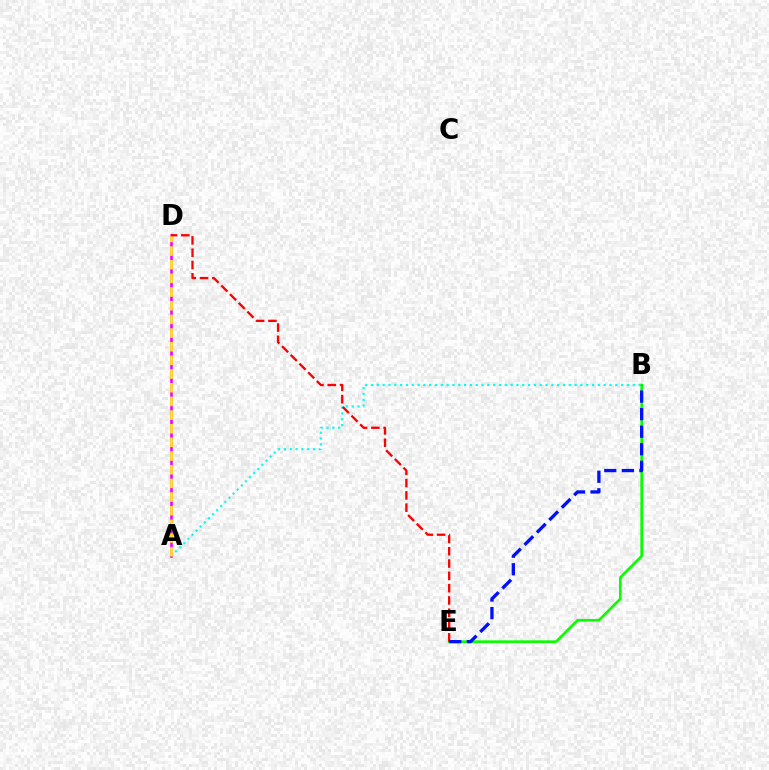{('A', 'B'): [{'color': '#00fff6', 'line_style': 'dotted', 'thickness': 1.58}], ('A', 'D'): [{'color': '#ee00ff', 'line_style': 'solid', 'thickness': 1.85}, {'color': '#fcf500', 'line_style': 'dashed', 'thickness': 1.86}], ('B', 'E'): [{'color': '#08ff00', 'line_style': 'solid', 'thickness': 1.89}, {'color': '#0010ff', 'line_style': 'dashed', 'thickness': 2.39}], ('D', 'E'): [{'color': '#ff0000', 'line_style': 'dashed', 'thickness': 1.67}]}